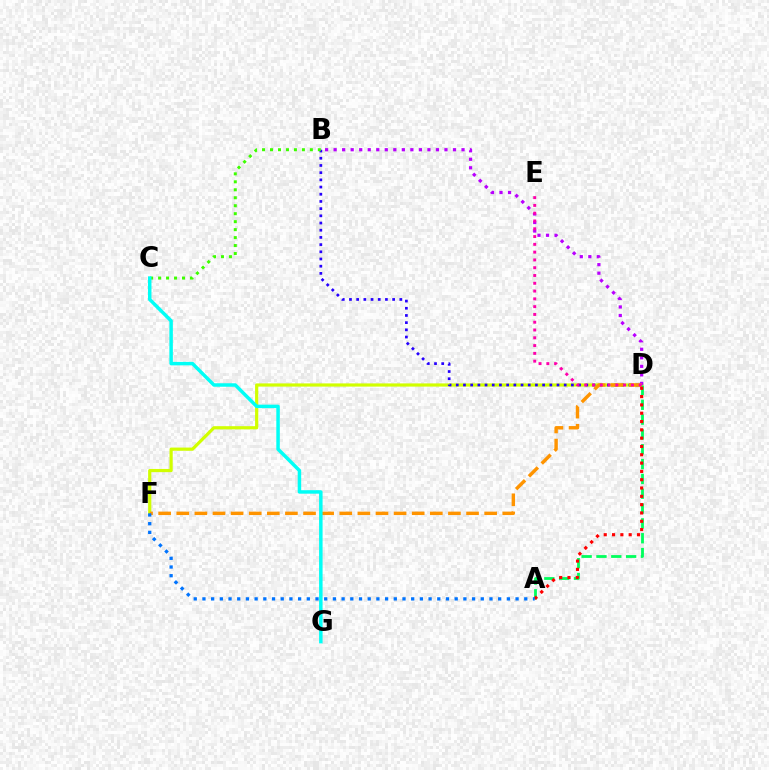{('D', 'F'): [{'color': '#d1ff00', 'line_style': 'solid', 'thickness': 2.3}, {'color': '#ff9400', 'line_style': 'dashed', 'thickness': 2.46}], ('B', 'D'): [{'color': '#b900ff', 'line_style': 'dotted', 'thickness': 2.32}, {'color': '#2500ff', 'line_style': 'dotted', 'thickness': 1.95}], ('A', 'D'): [{'color': '#00ff5c', 'line_style': 'dashed', 'thickness': 2.01}, {'color': '#ff0000', 'line_style': 'dotted', 'thickness': 2.26}], ('D', 'E'): [{'color': '#ff00ac', 'line_style': 'dotted', 'thickness': 2.12}], ('B', 'C'): [{'color': '#3dff00', 'line_style': 'dotted', 'thickness': 2.17}], ('C', 'G'): [{'color': '#00fff6', 'line_style': 'solid', 'thickness': 2.51}], ('A', 'F'): [{'color': '#0074ff', 'line_style': 'dotted', 'thickness': 2.36}]}